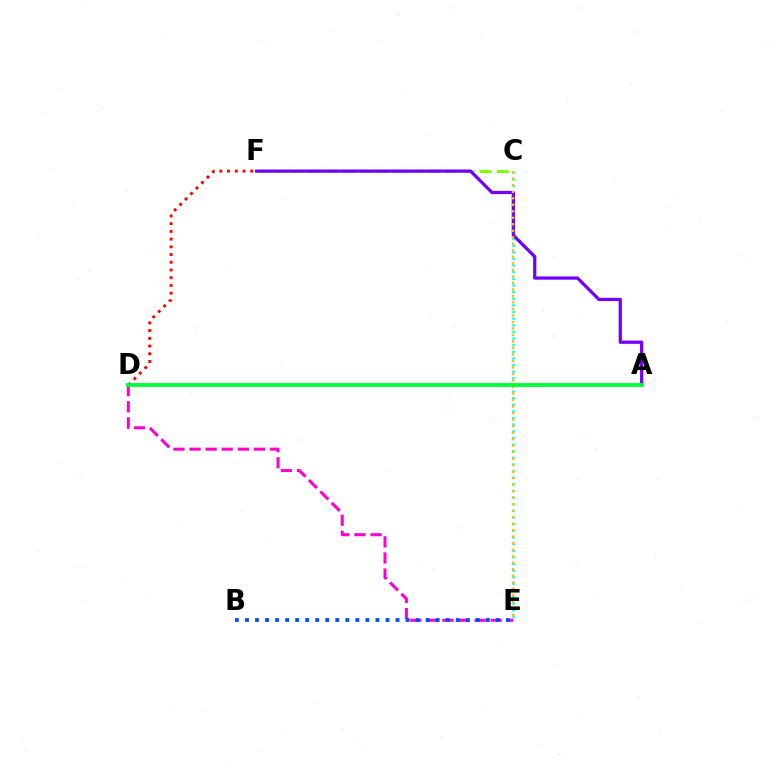{('C', 'E'): [{'color': '#00fff6', 'line_style': 'dotted', 'thickness': 1.8}, {'color': '#ffbd00', 'line_style': 'dotted', 'thickness': 1.77}], ('D', 'E'): [{'color': '#ff00cf', 'line_style': 'dashed', 'thickness': 2.19}], ('D', 'F'): [{'color': '#ff0000', 'line_style': 'dotted', 'thickness': 2.1}], ('B', 'E'): [{'color': '#004bff', 'line_style': 'dotted', 'thickness': 2.73}], ('C', 'F'): [{'color': '#84ff00', 'line_style': 'dashed', 'thickness': 2.32}], ('A', 'F'): [{'color': '#7200ff', 'line_style': 'solid', 'thickness': 2.34}], ('A', 'D'): [{'color': '#00ff39', 'line_style': 'solid', 'thickness': 2.77}]}